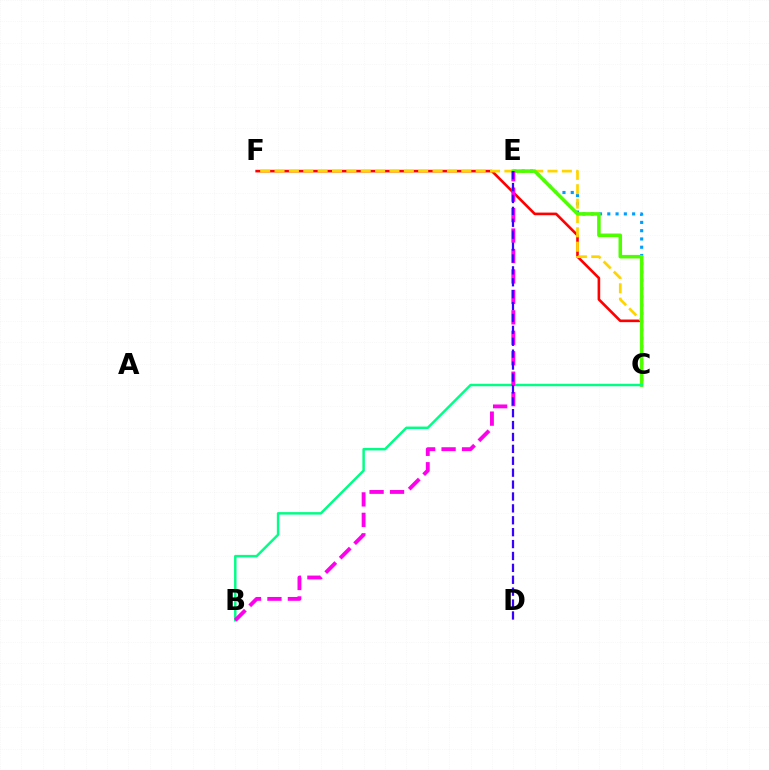{('C', 'E'): [{'color': '#009eff', 'line_style': 'dotted', 'thickness': 2.25}, {'color': '#4fff00', 'line_style': 'solid', 'thickness': 2.54}], ('C', 'F'): [{'color': '#ff0000', 'line_style': 'solid', 'thickness': 1.89}, {'color': '#ffd500', 'line_style': 'dashed', 'thickness': 1.95}], ('B', 'C'): [{'color': '#00ff86', 'line_style': 'solid', 'thickness': 1.77}], ('B', 'E'): [{'color': '#ff00ed', 'line_style': 'dashed', 'thickness': 2.78}], ('D', 'E'): [{'color': '#3700ff', 'line_style': 'dashed', 'thickness': 1.62}]}